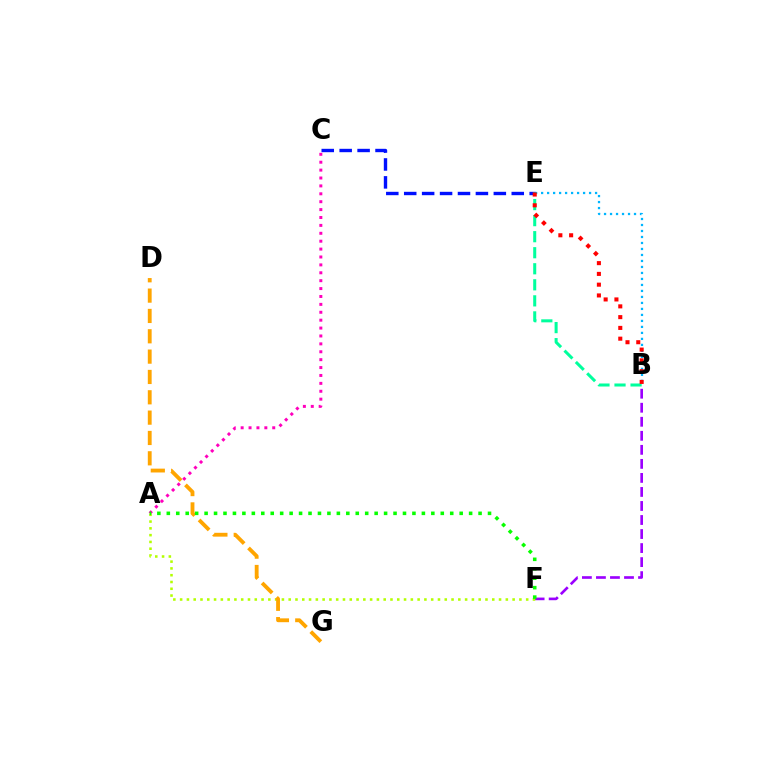{('B', 'E'): [{'color': '#00b5ff', 'line_style': 'dotted', 'thickness': 1.63}, {'color': '#00ff9d', 'line_style': 'dashed', 'thickness': 2.18}, {'color': '#ff0000', 'line_style': 'dotted', 'thickness': 2.93}], ('C', 'E'): [{'color': '#0010ff', 'line_style': 'dashed', 'thickness': 2.43}], ('B', 'F'): [{'color': '#9b00ff', 'line_style': 'dashed', 'thickness': 1.91}], ('A', 'C'): [{'color': '#ff00bd', 'line_style': 'dotted', 'thickness': 2.15}], ('A', 'F'): [{'color': '#b3ff00', 'line_style': 'dotted', 'thickness': 1.84}, {'color': '#08ff00', 'line_style': 'dotted', 'thickness': 2.57}], ('D', 'G'): [{'color': '#ffa500', 'line_style': 'dashed', 'thickness': 2.76}]}